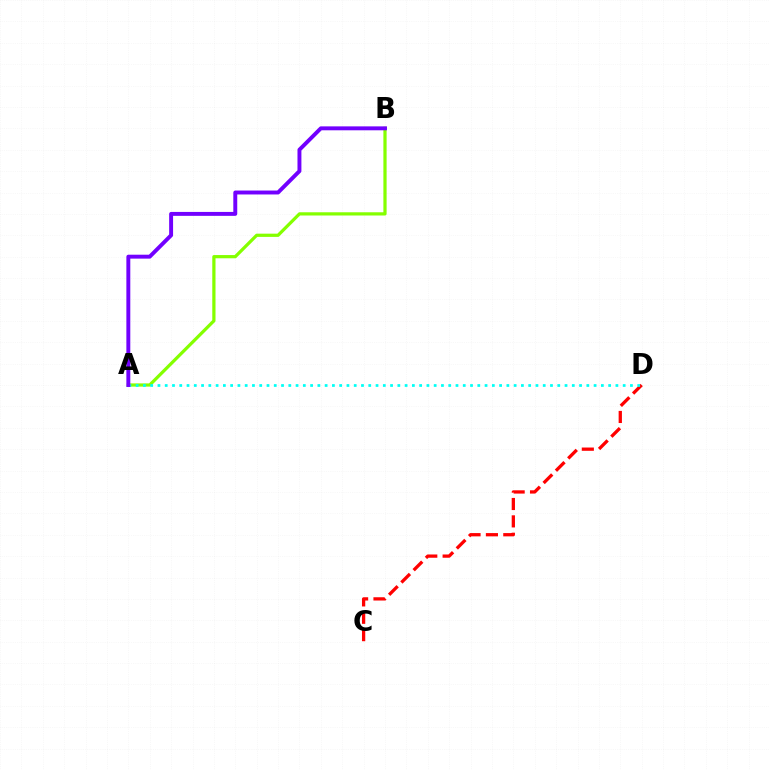{('A', 'B'): [{'color': '#84ff00', 'line_style': 'solid', 'thickness': 2.32}, {'color': '#7200ff', 'line_style': 'solid', 'thickness': 2.83}], ('C', 'D'): [{'color': '#ff0000', 'line_style': 'dashed', 'thickness': 2.36}], ('A', 'D'): [{'color': '#00fff6', 'line_style': 'dotted', 'thickness': 1.98}]}